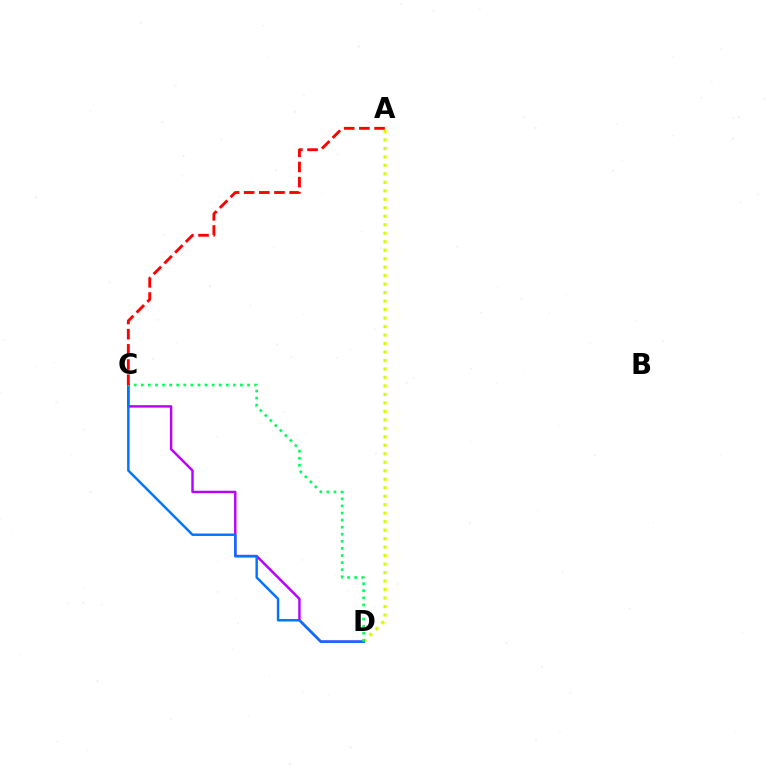{('A', 'D'): [{'color': '#d1ff00', 'line_style': 'dotted', 'thickness': 2.31}], ('C', 'D'): [{'color': '#b900ff', 'line_style': 'solid', 'thickness': 1.75}, {'color': '#0074ff', 'line_style': 'solid', 'thickness': 1.76}, {'color': '#00ff5c', 'line_style': 'dotted', 'thickness': 1.92}], ('A', 'C'): [{'color': '#ff0000', 'line_style': 'dashed', 'thickness': 2.06}]}